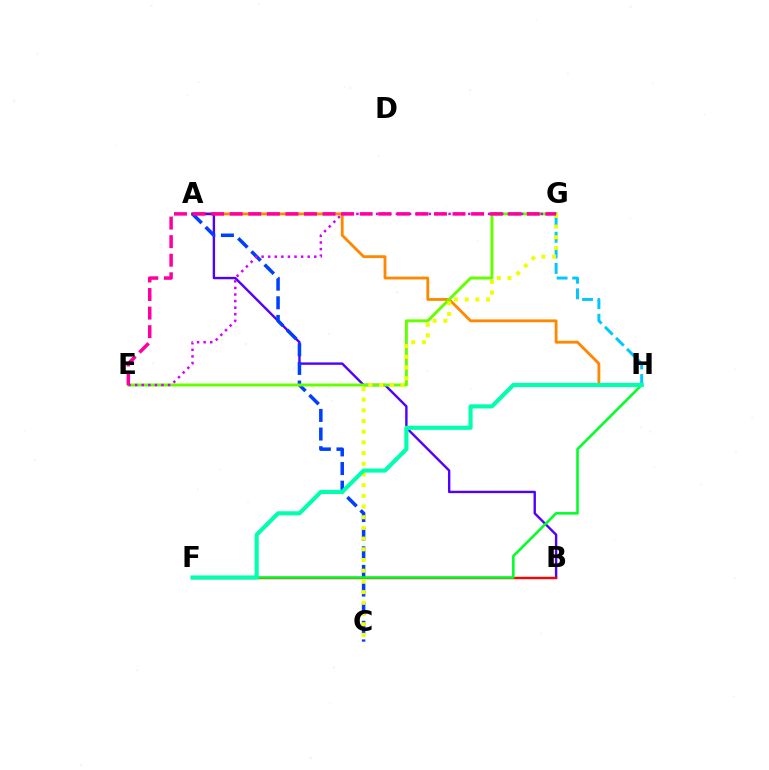{('A', 'H'): [{'color': '#ff8800', 'line_style': 'solid', 'thickness': 2.04}], ('A', 'B'): [{'color': '#4f00ff', 'line_style': 'solid', 'thickness': 1.73}], ('B', 'F'): [{'color': '#ff0000', 'line_style': 'solid', 'thickness': 1.73}], ('A', 'C'): [{'color': '#003fff', 'line_style': 'dashed', 'thickness': 2.53}], ('F', 'H'): [{'color': '#00ff27', 'line_style': 'solid', 'thickness': 1.84}, {'color': '#00ffaf', 'line_style': 'solid', 'thickness': 2.97}], ('G', 'H'): [{'color': '#00c7ff', 'line_style': 'dashed', 'thickness': 2.12}], ('E', 'G'): [{'color': '#66ff00', 'line_style': 'solid', 'thickness': 2.12}, {'color': '#d600ff', 'line_style': 'dotted', 'thickness': 1.79}, {'color': '#ff00a0', 'line_style': 'dashed', 'thickness': 2.52}], ('C', 'G'): [{'color': '#eeff00', 'line_style': 'dotted', 'thickness': 2.91}]}